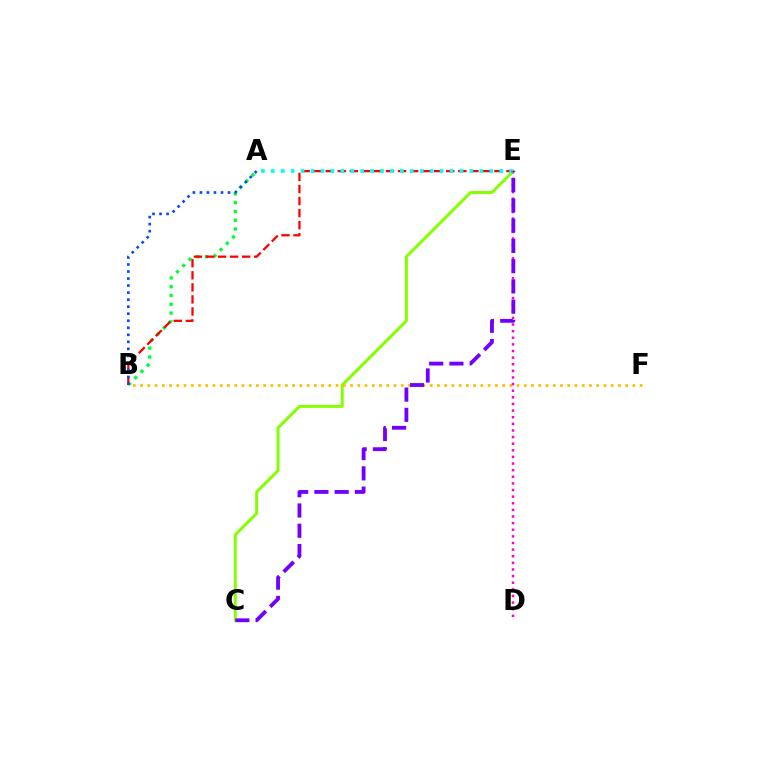{('C', 'E'): [{'color': '#84ff00', 'line_style': 'solid', 'thickness': 2.14}, {'color': '#7200ff', 'line_style': 'dashed', 'thickness': 2.75}], ('A', 'B'): [{'color': '#00ff39', 'line_style': 'dotted', 'thickness': 2.39}, {'color': '#004bff', 'line_style': 'dotted', 'thickness': 1.91}], ('B', 'E'): [{'color': '#ff0000', 'line_style': 'dashed', 'thickness': 1.64}], ('B', 'F'): [{'color': '#ffbd00', 'line_style': 'dotted', 'thickness': 1.97}], ('D', 'E'): [{'color': '#ff00cf', 'line_style': 'dotted', 'thickness': 1.8}], ('A', 'E'): [{'color': '#00fff6', 'line_style': 'dotted', 'thickness': 2.7}]}